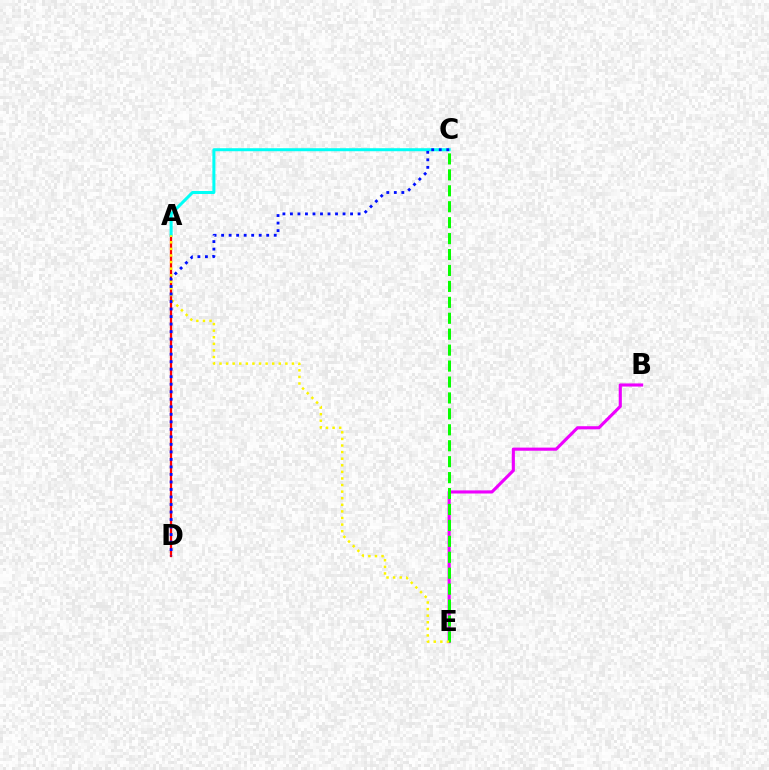{('A', 'D'): [{'color': '#ff0000', 'line_style': 'solid', 'thickness': 1.64}], ('B', 'E'): [{'color': '#ee00ff', 'line_style': 'solid', 'thickness': 2.25}], ('A', 'C'): [{'color': '#00fff6', 'line_style': 'solid', 'thickness': 2.17}], ('C', 'E'): [{'color': '#08ff00', 'line_style': 'dashed', 'thickness': 2.16}], ('A', 'E'): [{'color': '#fcf500', 'line_style': 'dotted', 'thickness': 1.79}], ('C', 'D'): [{'color': '#0010ff', 'line_style': 'dotted', 'thickness': 2.04}]}